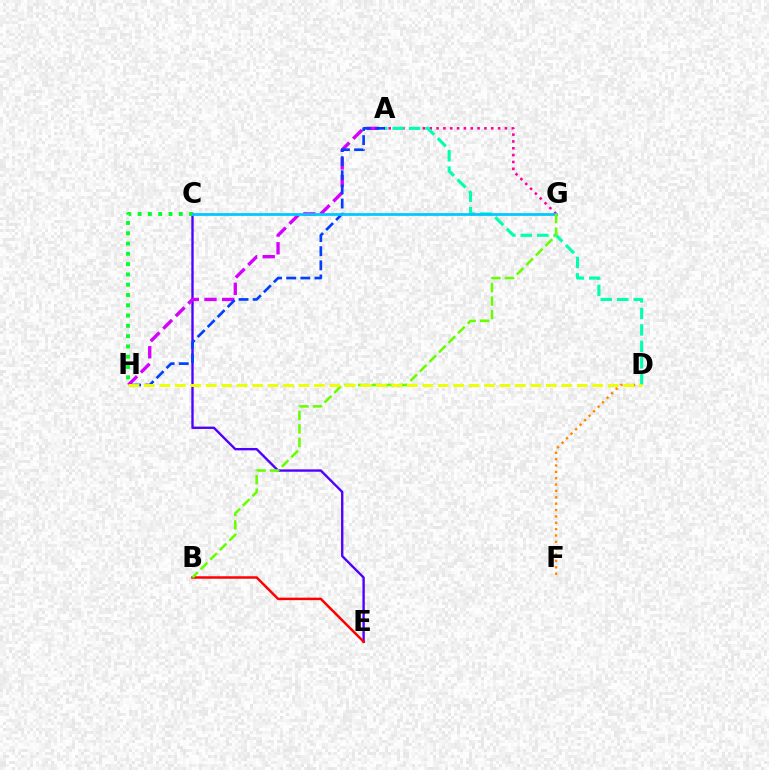{('C', 'E'): [{'color': '#4f00ff', 'line_style': 'solid', 'thickness': 1.71}], ('A', 'G'): [{'color': '#ff00a0', 'line_style': 'dotted', 'thickness': 1.86}], ('D', 'F'): [{'color': '#ff8800', 'line_style': 'dotted', 'thickness': 1.73}], ('A', 'H'): [{'color': '#d600ff', 'line_style': 'dashed', 'thickness': 2.41}, {'color': '#003fff', 'line_style': 'dashed', 'thickness': 1.92}], ('A', 'D'): [{'color': '#00ffaf', 'line_style': 'dashed', 'thickness': 2.24}], ('B', 'E'): [{'color': '#ff0000', 'line_style': 'solid', 'thickness': 1.79}], ('C', 'H'): [{'color': '#00ff27', 'line_style': 'dotted', 'thickness': 2.8}], ('C', 'G'): [{'color': '#00c7ff', 'line_style': 'solid', 'thickness': 1.97}], ('B', 'G'): [{'color': '#66ff00', 'line_style': 'dashed', 'thickness': 1.84}], ('D', 'H'): [{'color': '#eeff00', 'line_style': 'dashed', 'thickness': 2.1}]}